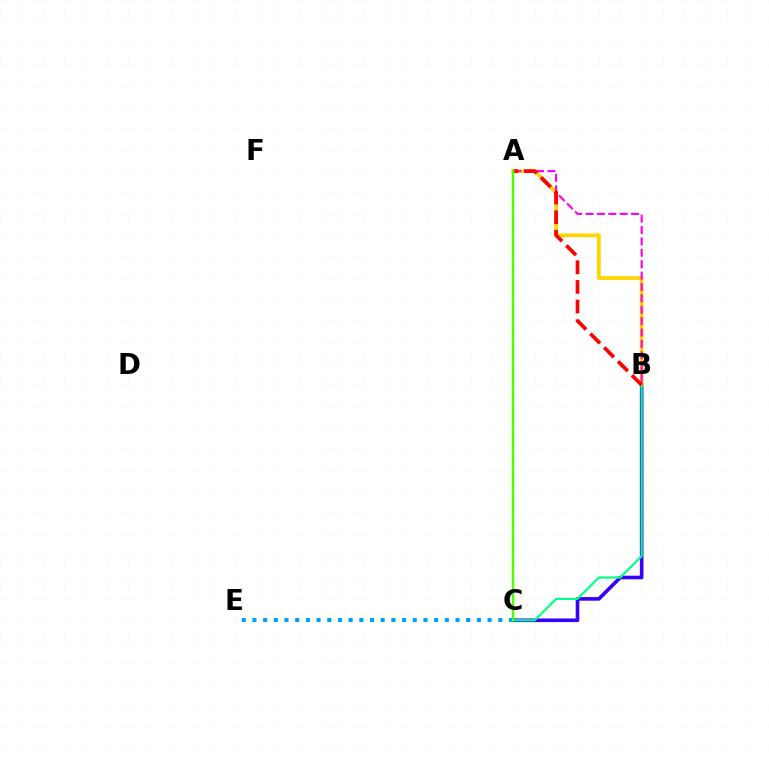{('B', 'C'): [{'color': '#3700ff', 'line_style': 'solid', 'thickness': 2.61}, {'color': '#00ff86', 'line_style': 'solid', 'thickness': 1.57}], ('A', 'B'): [{'color': '#ffd500', 'line_style': 'solid', 'thickness': 2.69}, {'color': '#ff00ed', 'line_style': 'dashed', 'thickness': 1.55}, {'color': '#ff0000', 'line_style': 'dashed', 'thickness': 2.67}], ('C', 'E'): [{'color': '#009eff', 'line_style': 'dotted', 'thickness': 2.9}], ('A', 'C'): [{'color': '#4fff00', 'line_style': 'solid', 'thickness': 1.79}]}